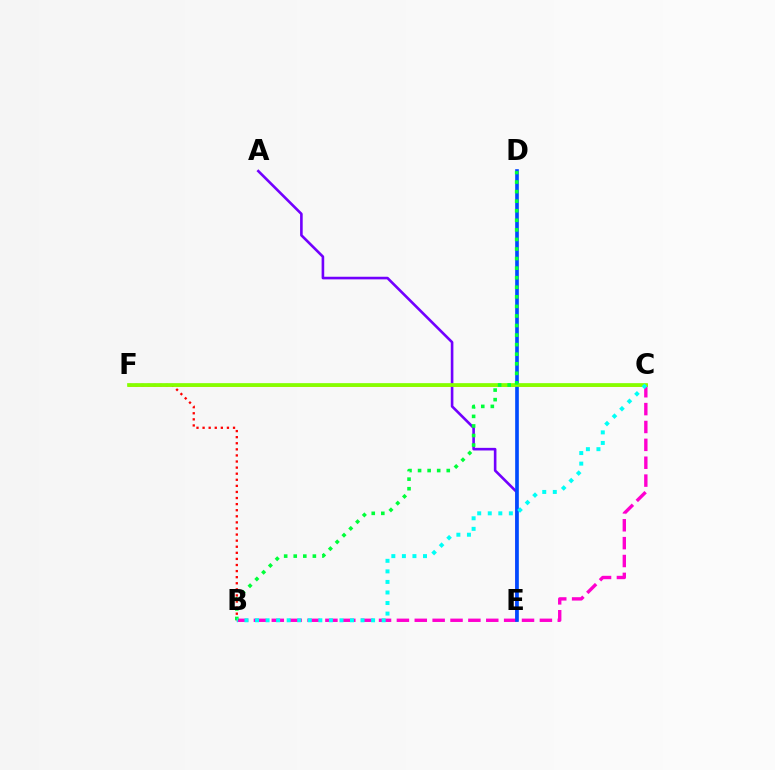{('C', 'F'): [{'color': '#ffbd00', 'line_style': 'solid', 'thickness': 2.08}, {'color': '#84ff00', 'line_style': 'solid', 'thickness': 2.67}], ('A', 'E'): [{'color': '#7200ff', 'line_style': 'solid', 'thickness': 1.88}], ('B', 'F'): [{'color': '#ff0000', 'line_style': 'dotted', 'thickness': 1.65}], ('B', 'C'): [{'color': '#ff00cf', 'line_style': 'dashed', 'thickness': 2.43}, {'color': '#00fff6', 'line_style': 'dotted', 'thickness': 2.87}], ('D', 'E'): [{'color': '#004bff', 'line_style': 'solid', 'thickness': 2.62}], ('B', 'D'): [{'color': '#00ff39', 'line_style': 'dotted', 'thickness': 2.6}]}